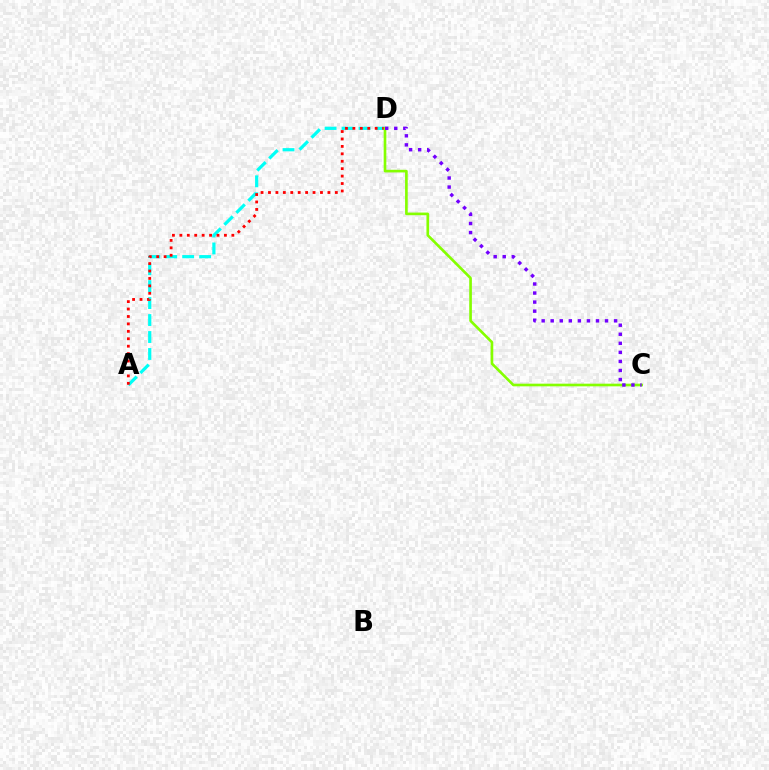{('A', 'D'): [{'color': '#00fff6', 'line_style': 'dashed', 'thickness': 2.31}, {'color': '#ff0000', 'line_style': 'dotted', 'thickness': 2.02}], ('C', 'D'): [{'color': '#84ff00', 'line_style': 'solid', 'thickness': 1.91}, {'color': '#7200ff', 'line_style': 'dotted', 'thickness': 2.46}]}